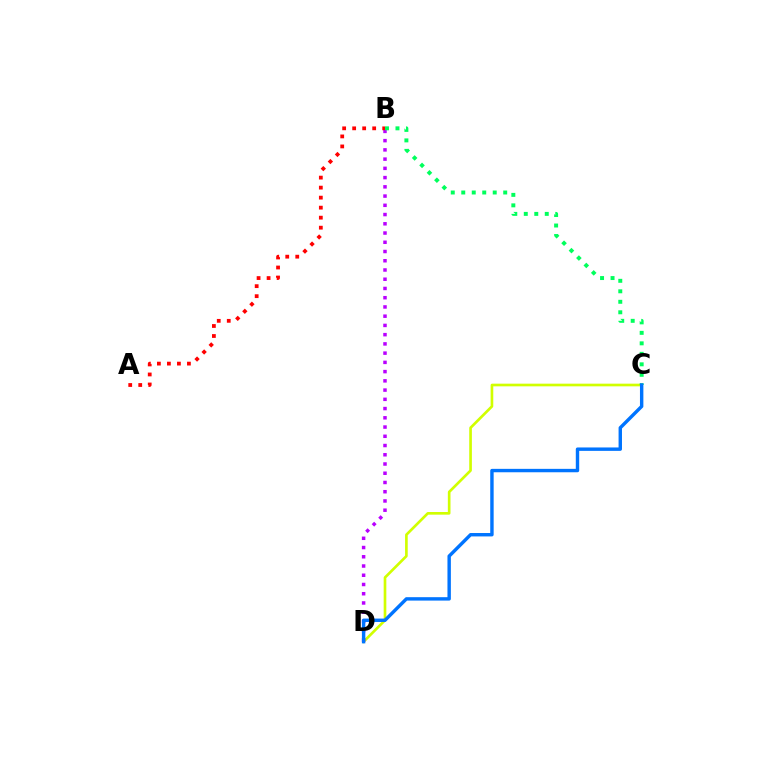{('C', 'D'): [{'color': '#d1ff00', 'line_style': 'solid', 'thickness': 1.92}, {'color': '#0074ff', 'line_style': 'solid', 'thickness': 2.46}], ('B', 'D'): [{'color': '#b900ff', 'line_style': 'dotted', 'thickness': 2.51}], ('B', 'C'): [{'color': '#00ff5c', 'line_style': 'dotted', 'thickness': 2.85}], ('A', 'B'): [{'color': '#ff0000', 'line_style': 'dotted', 'thickness': 2.72}]}